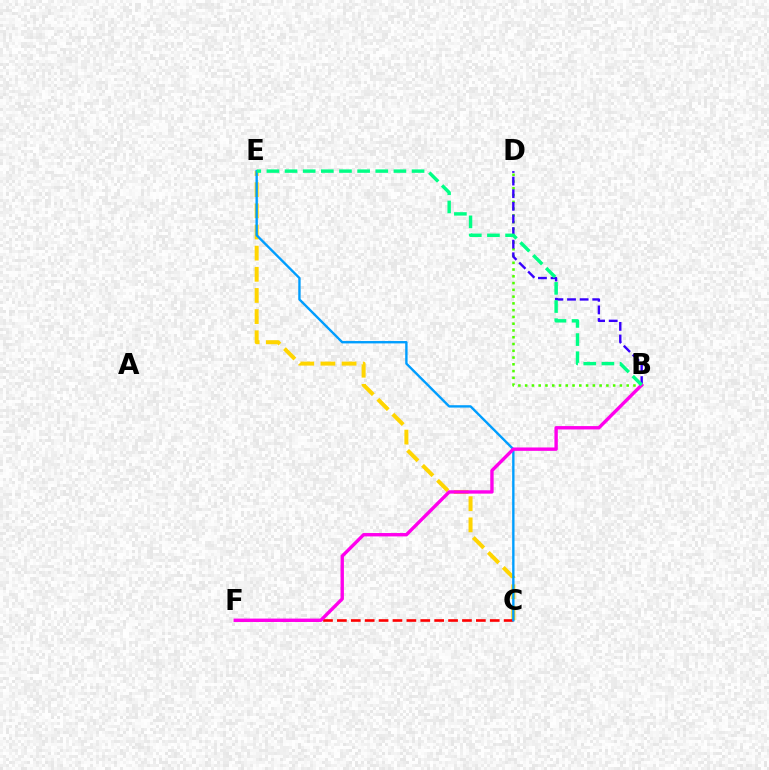{('C', 'E'): [{'color': '#ffd500', 'line_style': 'dashed', 'thickness': 2.87}, {'color': '#009eff', 'line_style': 'solid', 'thickness': 1.71}], ('C', 'F'): [{'color': '#ff0000', 'line_style': 'dashed', 'thickness': 1.89}], ('B', 'D'): [{'color': '#4fff00', 'line_style': 'dotted', 'thickness': 1.84}, {'color': '#3700ff', 'line_style': 'dashed', 'thickness': 1.71}], ('B', 'F'): [{'color': '#ff00ed', 'line_style': 'solid', 'thickness': 2.44}], ('B', 'E'): [{'color': '#00ff86', 'line_style': 'dashed', 'thickness': 2.47}]}